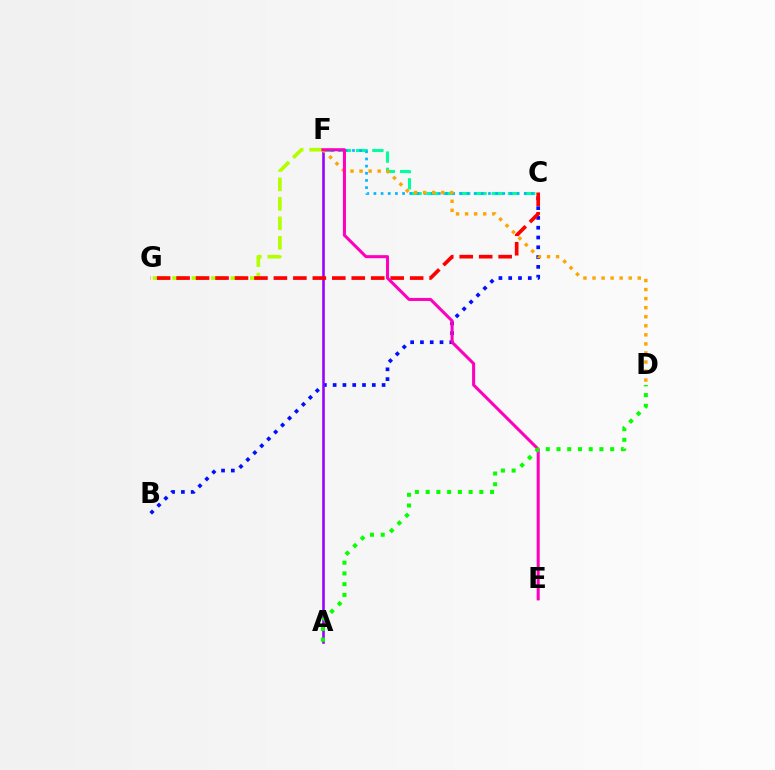{('B', 'C'): [{'color': '#0010ff', 'line_style': 'dotted', 'thickness': 2.66}], ('A', 'F'): [{'color': '#9b00ff', 'line_style': 'solid', 'thickness': 1.87}], ('C', 'F'): [{'color': '#00ff9d', 'line_style': 'dashed', 'thickness': 2.21}, {'color': '#00b5ff', 'line_style': 'dotted', 'thickness': 1.95}], ('D', 'F'): [{'color': '#ffa500', 'line_style': 'dotted', 'thickness': 2.46}], ('F', 'G'): [{'color': '#b3ff00', 'line_style': 'dashed', 'thickness': 2.64}], ('C', 'G'): [{'color': '#ff0000', 'line_style': 'dashed', 'thickness': 2.64}], ('E', 'F'): [{'color': '#ff00bd', 'line_style': 'solid', 'thickness': 2.19}], ('A', 'D'): [{'color': '#08ff00', 'line_style': 'dotted', 'thickness': 2.92}]}